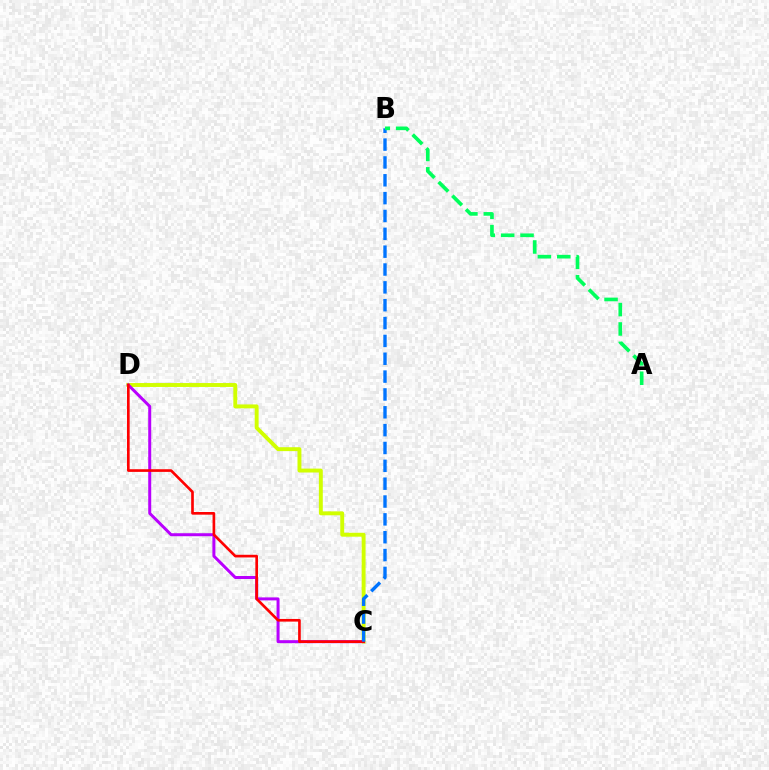{('C', 'D'): [{'color': '#d1ff00', 'line_style': 'solid', 'thickness': 2.82}, {'color': '#b900ff', 'line_style': 'solid', 'thickness': 2.15}, {'color': '#ff0000', 'line_style': 'solid', 'thickness': 1.91}], ('B', 'C'): [{'color': '#0074ff', 'line_style': 'dashed', 'thickness': 2.42}], ('A', 'B'): [{'color': '#00ff5c', 'line_style': 'dashed', 'thickness': 2.63}]}